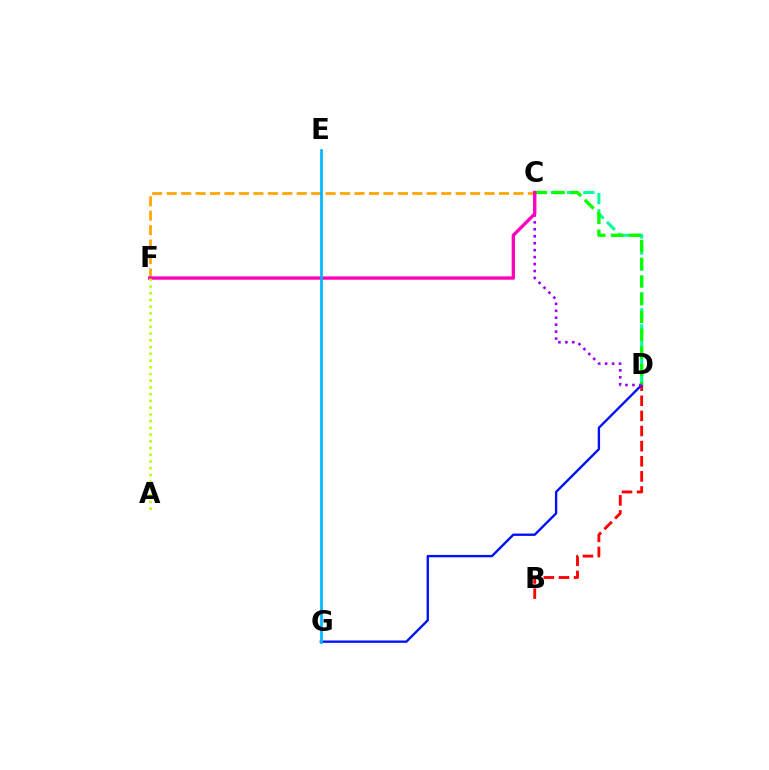{('C', 'F'): [{'color': '#ffa500', 'line_style': 'dashed', 'thickness': 1.96}, {'color': '#ff00bd', 'line_style': 'solid', 'thickness': 2.41}], ('B', 'D'): [{'color': '#ff0000', 'line_style': 'dashed', 'thickness': 2.05}], ('C', 'D'): [{'color': '#00ff9d', 'line_style': 'dashed', 'thickness': 2.19}, {'color': '#08ff00', 'line_style': 'dashed', 'thickness': 2.41}, {'color': '#9b00ff', 'line_style': 'dotted', 'thickness': 1.89}], ('D', 'G'): [{'color': '#0010ff', 'line_style': 'solid', 'thickness': 1.69}], ('A', 'F'): [{'color': '#b3ff00', 'line_style': 'dotted', 'thickness': 1.83}], ('E', 'G'): [{'color': '#00b5ff', 'line_style': 'solid', 'thickness': 1.96}]}